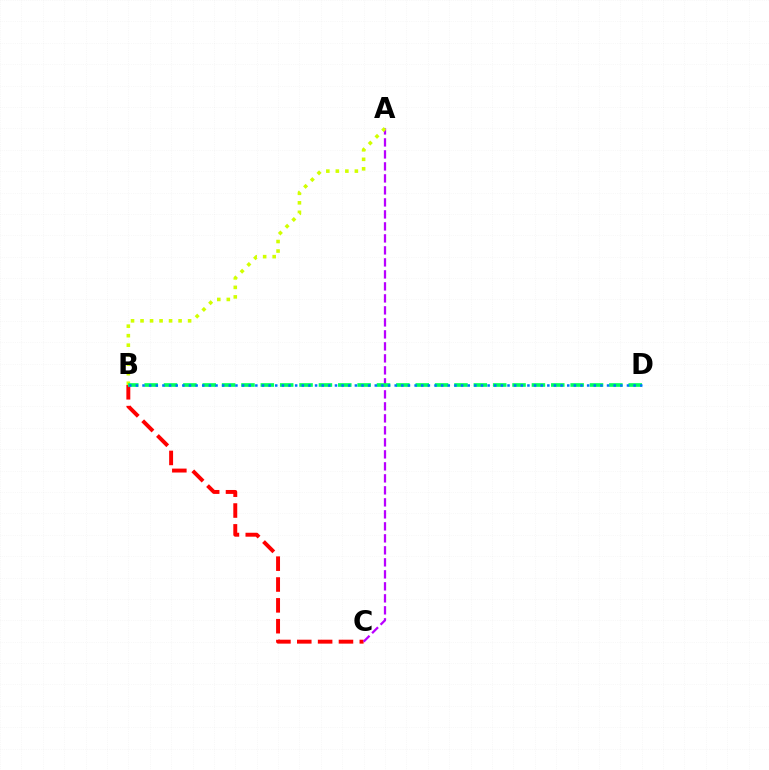{('B', 'C'): [{'color': '#ff0000', 'line_style': 'dashed', 'thickness': 2.83}], ('A', 'C'): [{'color': '#b900ff', 'line_style': 'dashed', 'thickness': 1.63}], ('A', 'B'): [{'color': '#d1ff00', 'line_style': 'dotted', 'thickness': 2.58}], ('B', 'D'): [{'color': '#00ff5c', 'line_style': 'dashed', 'thickness': 2.63}, {'color': '#0074ff', 'line_style': 'dotted', 'thickness': 1.8}]}